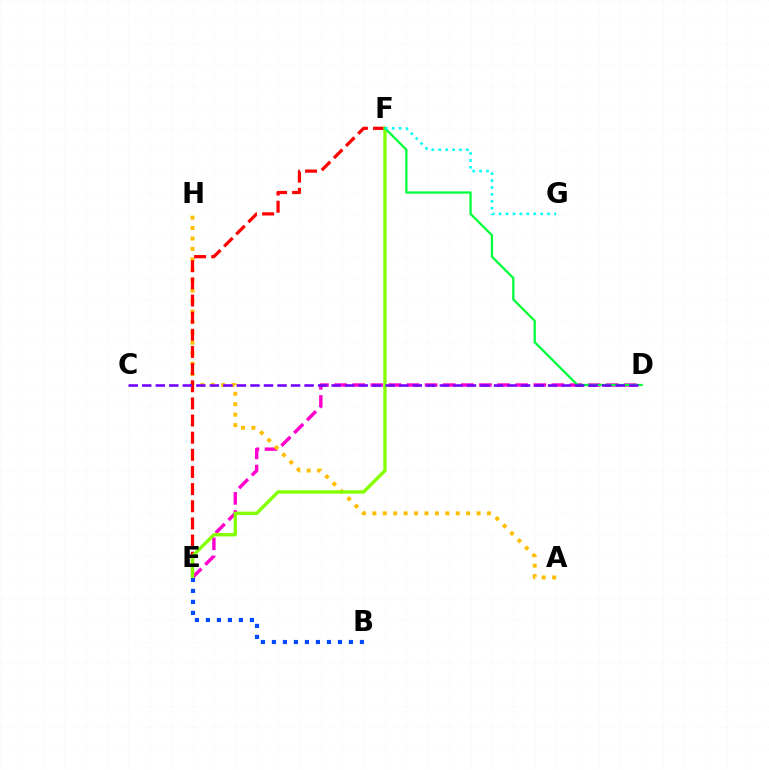{('D', 'E'): [{'color': '#ff00cf', 'line_style': 'dashed', 'thickness': 2.46}], ('A', 'H'): [{'color': '#ffbd00', 'line_style': 'dotted', 'thickness': 2.83}], ('E', 'F'): [{'color': '#ff0000', 'line_style': 'dashed', 'thickness': 2.33}, {'color': '#84ff00', 'line_style': 'solid', 'thickness': 2.43}], ('D', 'F'): [{'color': '#00ff39', 'line_style': 'solid', 'thickness': 1.62}], ('B', 'E'): [{'color': '#004bff', 'line_style': 'dotted', 'thickness': 2.99}], ('F', 'G'): [{'color': '#00fff6', 'line_style': 'dotted', 'thickness': 1.88}], ('C', 'D'): [{'color': '#7200ff', 'line_style': 'dashed', 'thickness': 1.84}]}